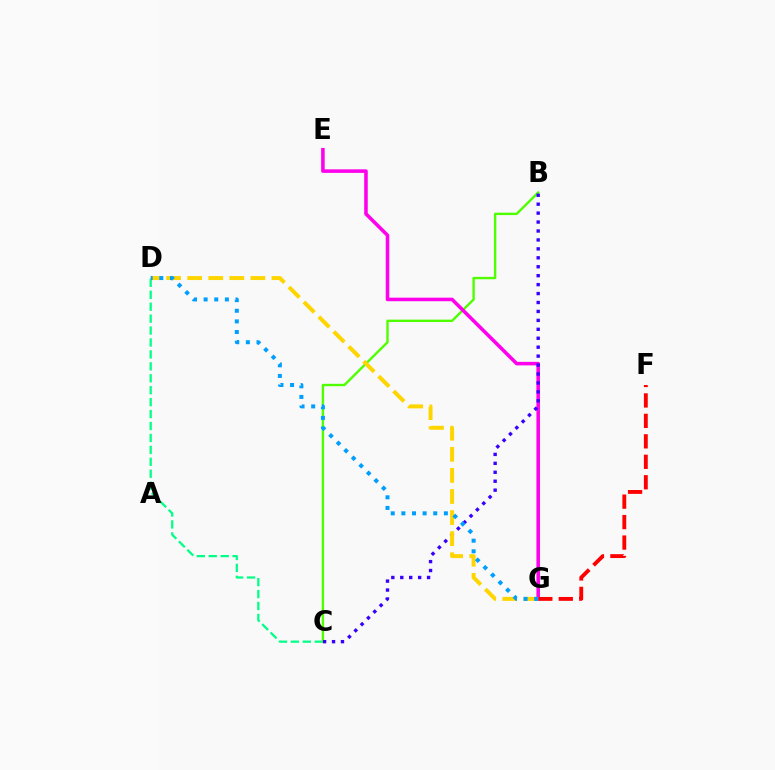{('C', 'D'): [{'color': '#00ff86', 'line_style': 'dashed', 'thickness': 1.62}], ('B', 'C'): [{'color': '#4fff00', 'line_style': 'solid', 'thickness': 1.72}, {'color': '#3700ff', 'line_style': 'dotted', 'thickness': 2.43}], ('E', 'G'): [{'color': '#ff00ed', 'line_style': 'solid', 'thickness': 2.56}], ('F', 'G'): [{'color': '#ff0000', 'line_style': 'dashed', 'thickness': 2.78}], ('D', 'G'): [{'color': '#ffd500', 'line_style': 'dashed', 'thickness': 2.86}, {'color': '#009eff', 'line_style': 'dotted', 'thickness': 2.89}]}